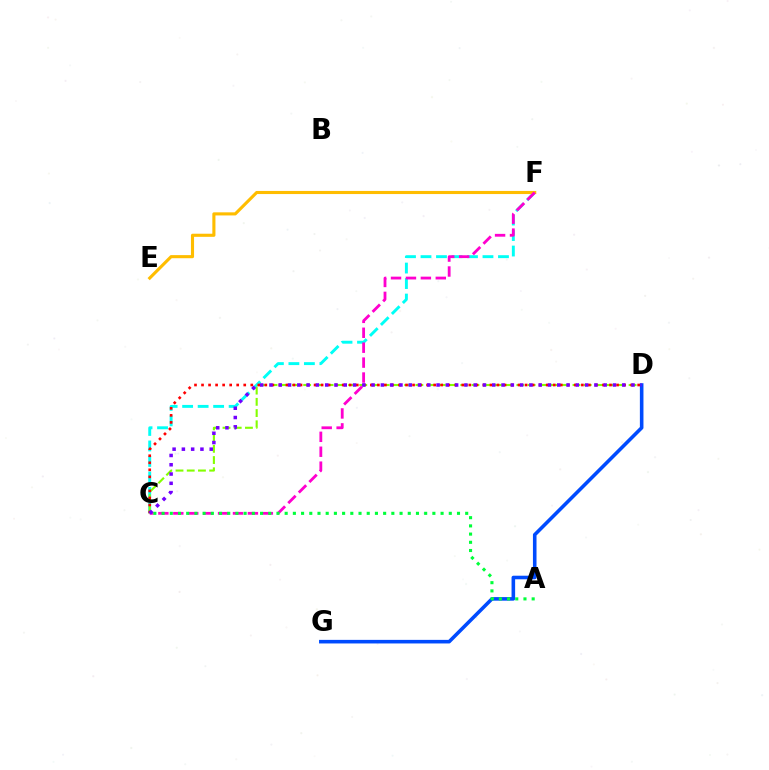{('C', 'F'): [{'color': '#00fff6', 'line_style': 'dashed', 'thickness': 2.11}, {'color': '#ff00cf', 'line_style': 'dashed', 'thickness': 2.03}], ('C', 'D'): [{'color': '#84ff00', 'line_style': 'dashed', 'thickness': 1.52}, {'color': '#ff0000', 'line_style': 'dotted', 'thickness': 1.91}, {'color': '#7200ff', 'line_style': 'dotted', 'thickness': 2.52}], ('E', 'F'): [{'color': '#ffbd00', 'line_style': 'solid', 'thickness': 2.24}], ('D', 'G'): [{'color': '#004bff', 'line_style': 'solid', 'thickness': 2.58}], ('A', 'C'): [{'color': '#00ff39', 'line_style': 'dotted', 'thickness': 2.23}]}